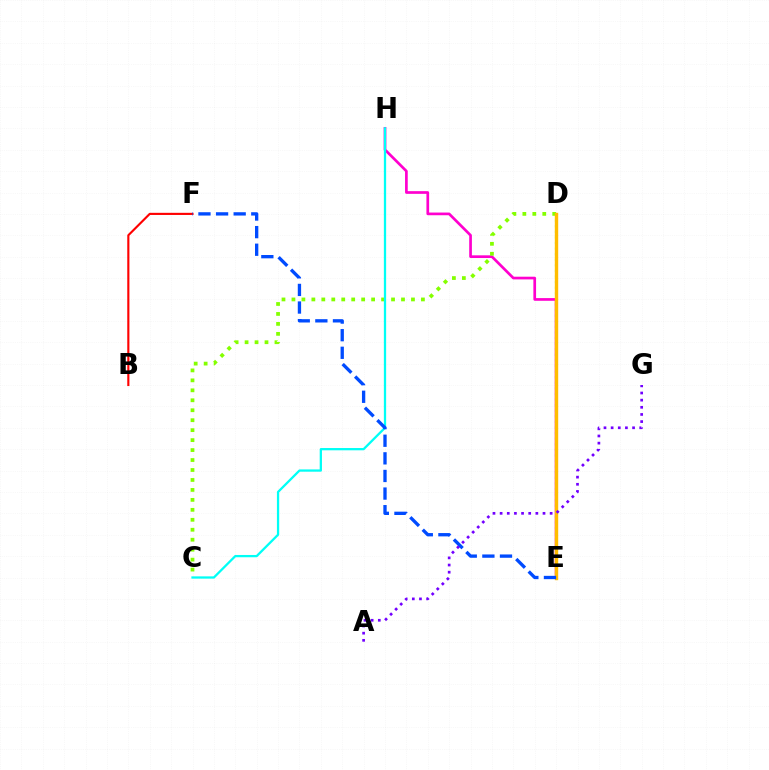{('D', 'E'): [{'color': '#00ff39', 'line_style': 'dotted', 'thickness': 1.52}, {'color': '#ffbd00', 'line_style': 'solid', 'thickness': 2.44}], ('E', 'H'): [{'color': '#ff00cf', 'line_style': 'solid', 'thickness': 1.94}], ('C', 'D'): [{'color': '#84ff00', 'line_style': 'dotted', 'thickness': 2.71}], ('B', 'F'): [{'color': '#ff0000', 'line_style': 'solid', 'thickness': 1.54}], ('C', 'H'): [{'color': '#00fff6', 'line_style': 'solid', 'thickness': 1.64}], ('E', 'F'): [{'color': '#004bff', 'line_style': 'dashed', 'thickness': 2.39}], ('A', 'G'): [{'color': '#7200ff', 'line_style': 'dotted', 'thickness': 1.94}]}